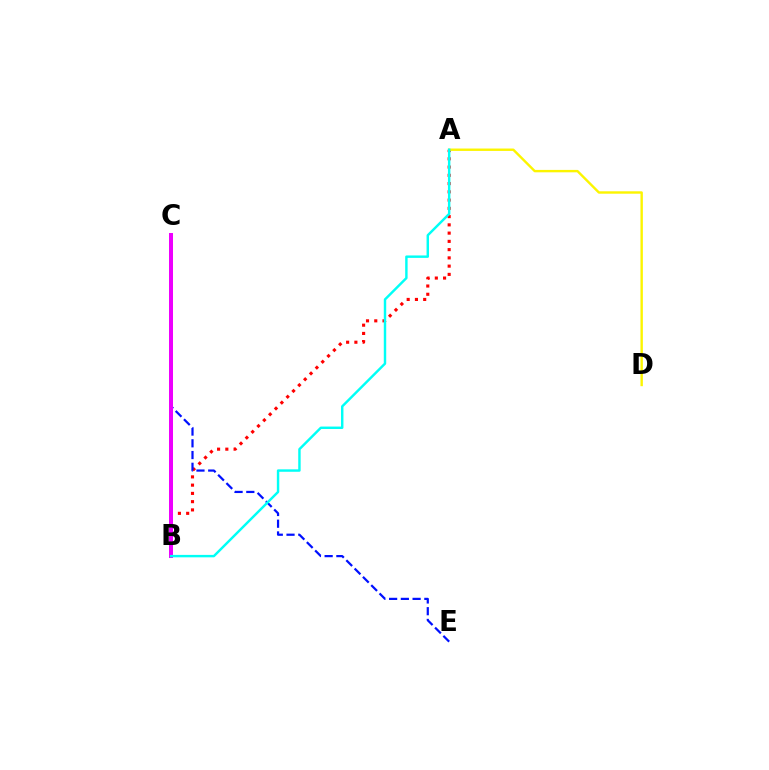{('A', 'B'): [{'color': '#ff0000', 'line_style': 'dotted', 'thickness': 2.24}, {'color': '#00fff6', 'line_style': 'solid', 'thickness': 1.75}], ('C', 'E'): [{'color': '#0010ff', 'line_style': 'dashed', 'thickness': 1.6}], ('A', 'D'): [{'color': '#fcf500', 'line_style': 'solid', 'thickness': 1.73}], ('B', 'C'): [{'color': '#08ff00', 'line_style': 'dashed', 'thickness': 1.71}, {'color': '#ee00ff', 'line_style': 'solid', 'thickness': 2.87}]}